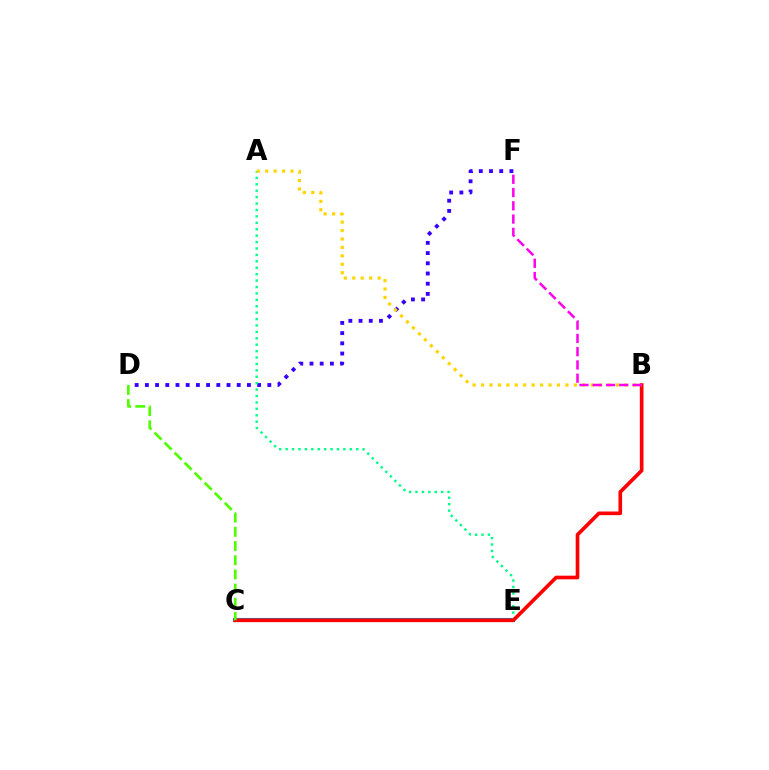{('C', 'E'): [{'color': '#009eff', 'line_style': 'solid', 'thickness': 2.96}], ('D', 'F'): [{'color': '#3700ff', 'line_style': 'dotted', 'thickness': 2.77}], ('A', 'E'): [{'color': '#00ff86', 'line_style': 'dotted', 'thickness': 1.74}], ('B', 'C'): [{'color': '#ff0000', 'line_style': 'solid', 'thickness': 2.63}], ('C', 'D'): [{'color': '#4fff00', 'line_style': 'dashed', 'thickness': 1.93}], ('A', 'B'): [{'color': '#ffd500', 'line_style': 'dotted', 'thickness': 2.29}], ('B', 'F'): [{'color': '#ff00ed', 'line_style': 'dashed', 'thickness': 1.8}]}